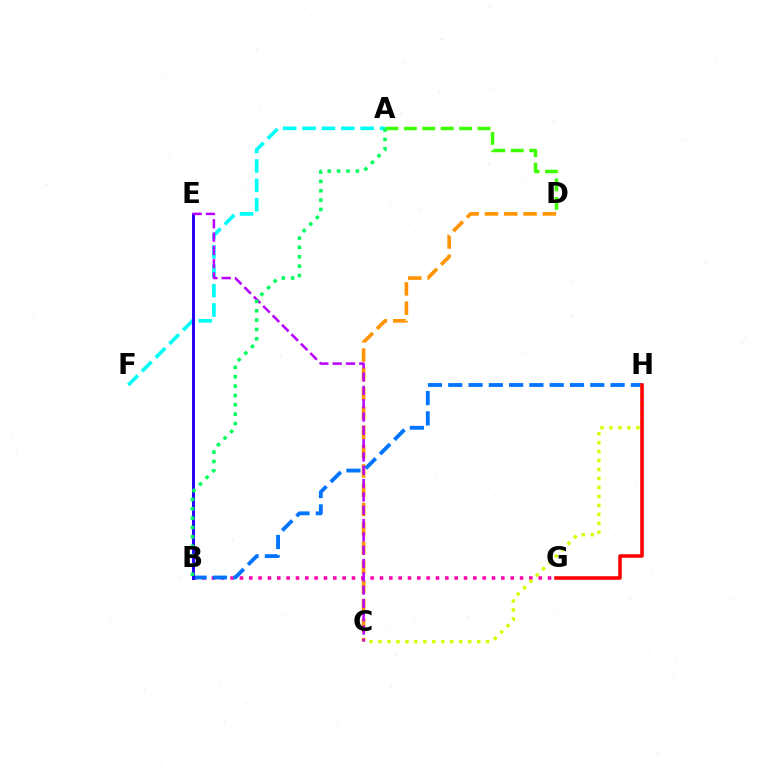{('C', 'D'): [{'color': '#ff9400', 'line_style': 'dashed', 'thickness': 2.62}], ('B', 'G'): [{'color': '#ff00ac', 'line_style': 'dotted', 'thickness': 2.54}], ('B', 'H'): [{'color': '#0074ff', 'line_style': 'dashed', 'thickness': 2.76}], ('A', 'F'): [{'color': '#00fff6', 'line_style': 'dashed', 'thickness': 2.63}], ('B', 'E'): [{'color': '#2500ff', 'line_style': 'solid', 'thickness': 2.11}], ('C', 'E'): [{'color': '#b900ff', 'line_style': 'dashed', 'thickness': 1.81}], ('C', 'H'): [{'color': '#d1ff00', 'line_style': 'dotted', 'thickness': 2.44}], ('G', 'H'): [{'color': '#ff0000', 'line_style': 'solid', 'thickness': 2.55}], ('A', 'D'): [{'color': '#3dff00', 'line_style': 'dashed', 'thickness': 2.5}], ('A', 'B'): [{'color': '#00ff5c', 'line_style': 'dotted', 'thickness': 2.54}]}